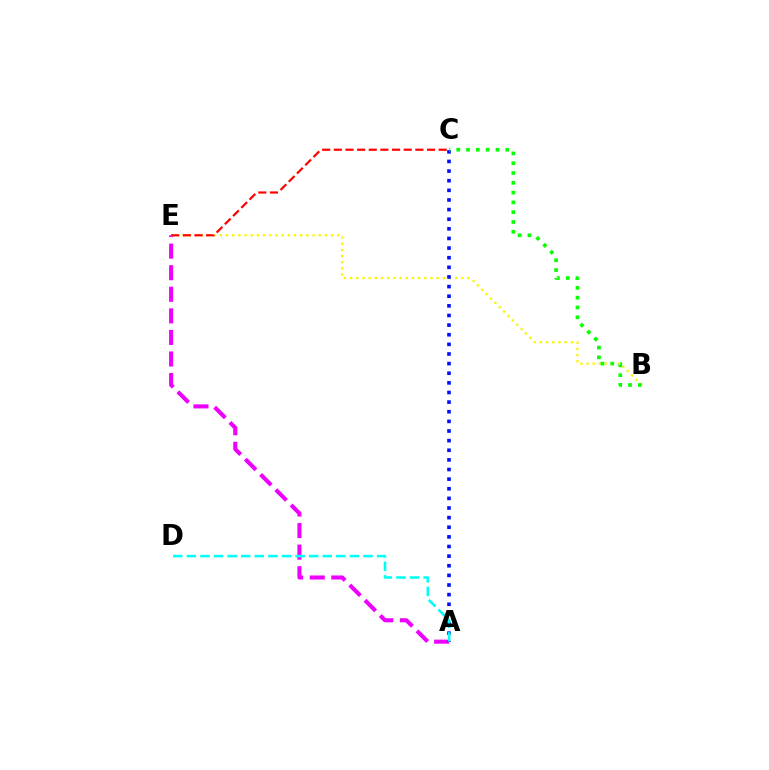{('A', 'E'): [{'color': '#ee00ff', 'line_style': 'dashed', 'thickness': 2.93}], ('B', 'E'): [{'color': '#fcf500', 'line_style': 'dotted', 'thickness': 1.68}], ('A', 'C'): [{'color': '#0010ff', 'line_style': 'dotted', 'thickness': 2.62}], ('C', 'E'): [{'color': '#ff0000', 'line_style': 'dashed', 'thickness': 1.58}], ('B', 'C'): [{'color': '#08ff00', 'line_style': 'dotted', 'thickness': 2.66}], ('A', 'D'): [{'color': '#00fff6', 'line_style': 'dashed', 'thickness': 1.85}]}